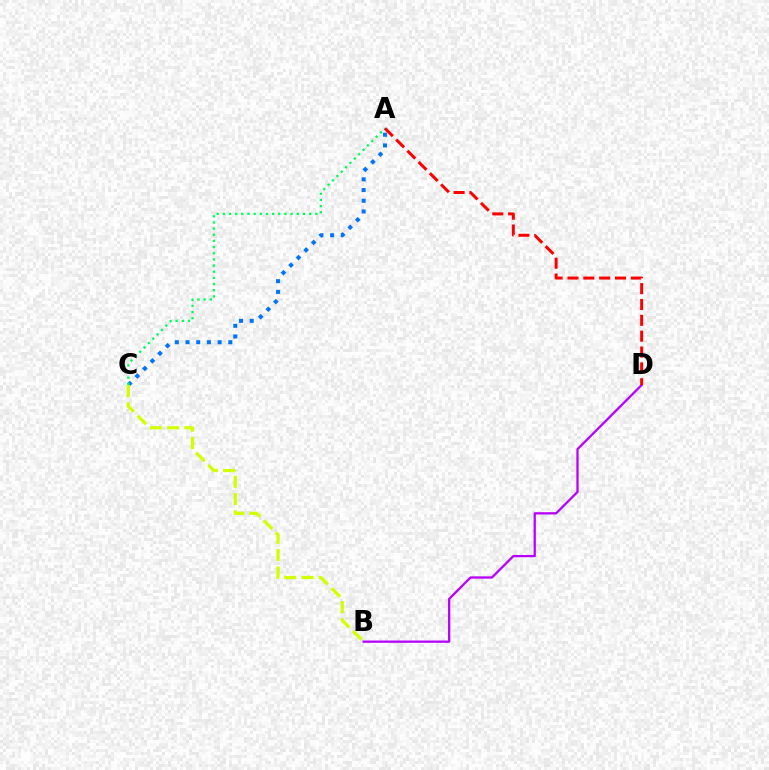{('A', 'C'): [{'color': '#0074ff', 'line_style': 'dotted', 'thickness': 2.91}, {'color': '#00ff5c', 'line_style': 'dotted', 'thickness': 1.67}], ('B', 'D'): [{'color': '#b900ff', 'line_style': 'solid', 'thickness': 1.64}], ('B', 'C'): [{'color': '#d1ff00', 'line_style': 'dashed', 'thickness': 2.35}], ('A', 'D'): [{'color': '#ff0000', 'line_style': 'dashed', 'thickness': 2.15}]}